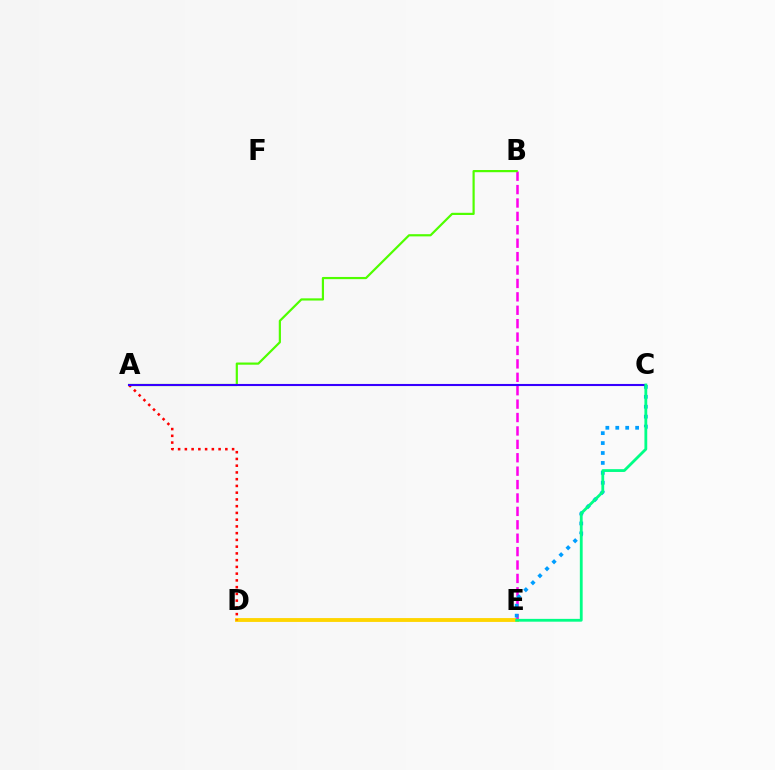{('D', 'E'): [{'color': '#ffd500', 'line_style': 'solid', 'thickness': 2.77}], ('B', 'E'): [{'color': '#ff00ed', 'line_style': 'dashed', 'thickness': 1.82}], ('A', 'B'): [{'color': '#4fff00', 'line_style': 'solid', 'thickness': 1.58}], ('C', 'E'): [{'color': '#009eff', 'line_style': 'dotted', 'thickness': 2.7}, {'color': '#00ff86', 'line_style': 'solid', 'thickness': 2.02}], ('A', 'D'): [{'color': '#ff0000', 'line_style': 'dotted', 'thickness': 1.83}], ('A', 'C'): [{'color': '#3700ff', 'line_style': 'solid', 'thickness': 1.51}]}